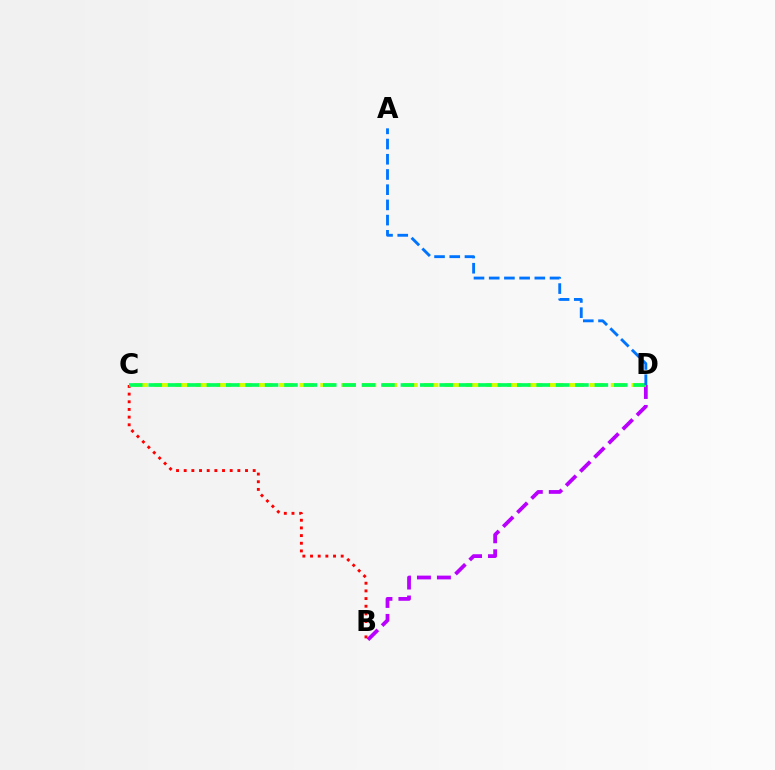{('B', 'D'): [{'color': '#b900ff', 'line_style': 'dashed', 'thickness': 2.71}], ('B', 'C'): [{'color': '#ff0000', 'line_style': 'dotted', 'thickness': 2.08}], ('C', 'D'): [{'color': '#d1ff00', 'line_style': 'dashed', 'thickness': 2.82}, {'color': '#00ff5c', 'line_style': 'dashed', 'thickness': 2.64}], ('A', 'D'): [{'color': '#0074ff', 'line_style': 'dashed', 'thickness': 2.07}]}